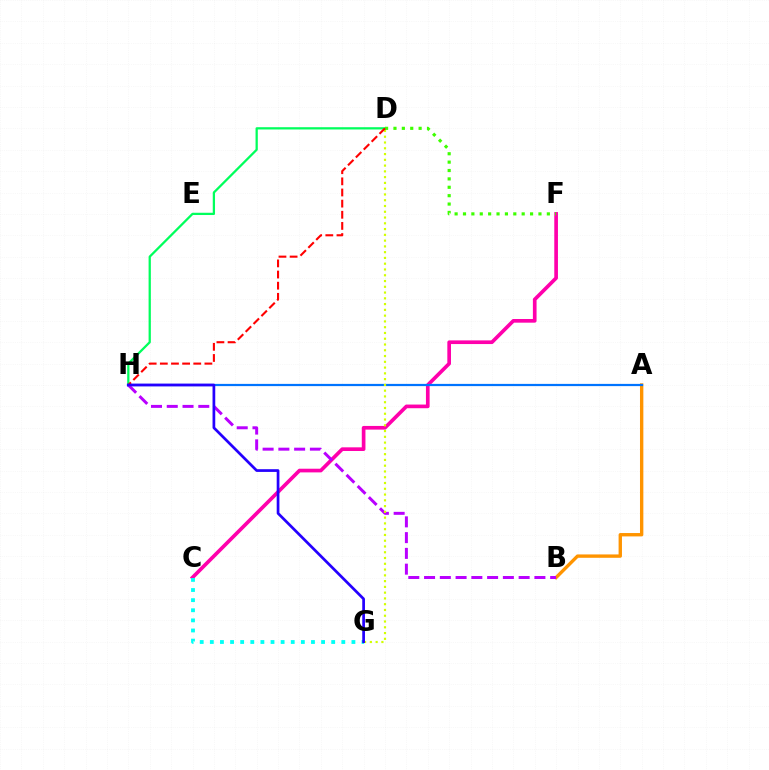{('A', 'B'): [{'color': '#ff9400', 'line_style': 'solid', 'thickness': 2.42}], ('D', 'H'): [{'color': '#00ff5c', 'line_style': 'solid', 'thickness': 1.63}, {'color': '#ff0000', 'line_style': 'dashed', 'thickness': 1.51}], ('C', 'F'): [{'color': '#ff00ac', 'line_style': 'solid', 'thickness': 2.64}], ('A', 'H'): [{'color': '#0074ff', 'line_style': 'solid', 'thickness': 1.6}], ('B', 'H'): [{'color': '#b900ff', 'line_style': 'dashed', 'thickness': 2.14}], ('D', 'G'): [{'color': '#d1ff00', 'line_style': 'dotted', 'thickness': 1.57}], ('D', 'F'): [{'color': '#3dff00', 'line_style': 'dotted', 'thickness': 2.28}], ('C', 'G'): [{'color': '#00fff6', 'line_style': 'dotted', 'thickness': 2.75}], ('G', 'H'): [{'color': '#2500ff', 'line_style': 'solid', 'thickness': 1.96}]}